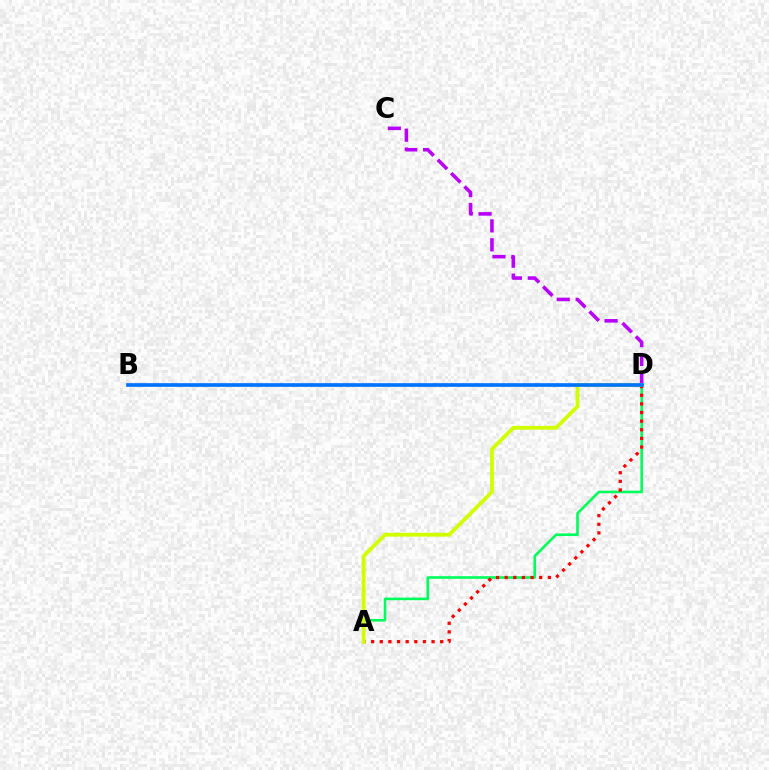{('C', 'D'): [{'color': '#b900ff', 'line_style': 'dashed', 'thickness': 2.57}], ('A', 'D'): [{'color': '#00ff5c', 'line_style': 'solid', 'thickness': 1.9}, {'color': '#ff0000', 'line_style': 'dotted', 'thickness': 2.35}, {'color': '#d1ff00', 'line_style': 'solid', 'thickness': 2.75}], ('B', 'D'): [{'color': '#0074ff', 'line_style': 'solid', 'thickness': 2.65}]}